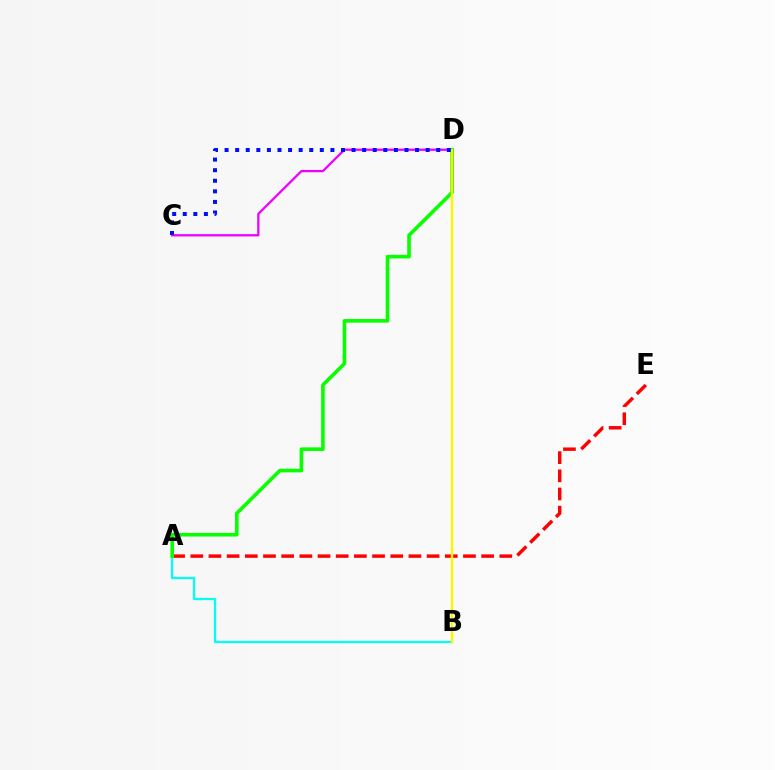{('A', 'E'): [{'color': '#ff0000', 'line_style': 'dashed', 'thickness': 2.47}], ('C', 'D'): [{'color': '#ee00ff', 'line_style': 'solid', 'thickness': 1.63}, {'color': '#0010ff', 'line_style': 'dotted', 'thickness': 2.88}], ('A', 'B'): [{'color': '#00fff6', 'line_style': 'solid', 'thickness': 1.63}], ('A', 'D'): [{'color': '#08ff00', 'line_style': 'solid', 'thickness': 2.59}], ('B', 'D'): [{'color': '#fcf500', 'line_style': 'solid', 'thickness': 1.74}]}